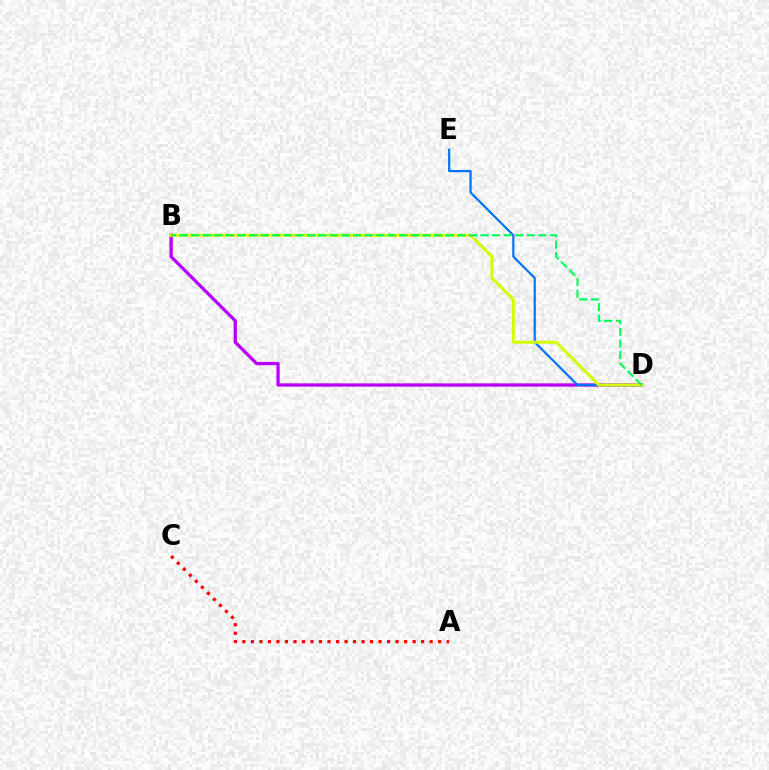{('B', 'D'): [{'color': '#b900ff', 'line_style': 'solid', 'thickness': 2.36}, {'color': '#d1ff00', 'line_style': 'solid', 'thickness': 2.19}, {'color': '#00ff5c', 'line_style': 'dashed', 'thickness': 1.57}], ('D', 'E'): [{'color': '#0074ff', 'line_style': 'solid', 'thickness': 1.6}], ('A', 'C'): [{'color': '#ff0000', 'line_style': 'dotted', 'thickness': 2.31}]}